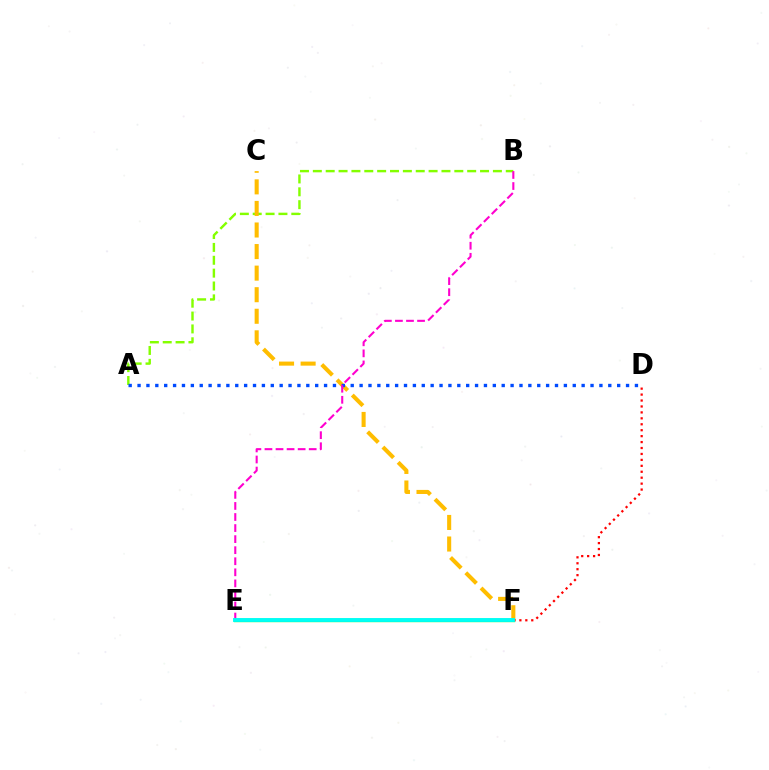{('A', 'B'): [{'color': '#84ff00', 'line_style': 'dashed', 'thickness': 1.75}], ('C', 'F'): [{'color': '#ffbd00', 'line_style': 'dashed', 'thickness': 2.93}], ('E', 'F'): [{'color': '#00ff39', 'line_style': 'solid', 'thickness': 2.41}, {'color': '#7200ff', 'line_style': 'solid', 'thickness': 1.55}, {'color': '#00fff6', 'line_style': 'solid', 'thickness': 2.78}], ('A', 'D'): [{'color': '#004bff', 'line_style': 'dotted', 'thickness': 2.41}], ('D', 'F'): [{'color': '#ff0000', 'line_style': 'dotted', 'thickness': 1.61}], ('B', 'E'): [{'color': '#ff00cf', 'line_style': 'dashed', 'thickness': 1.5}]}